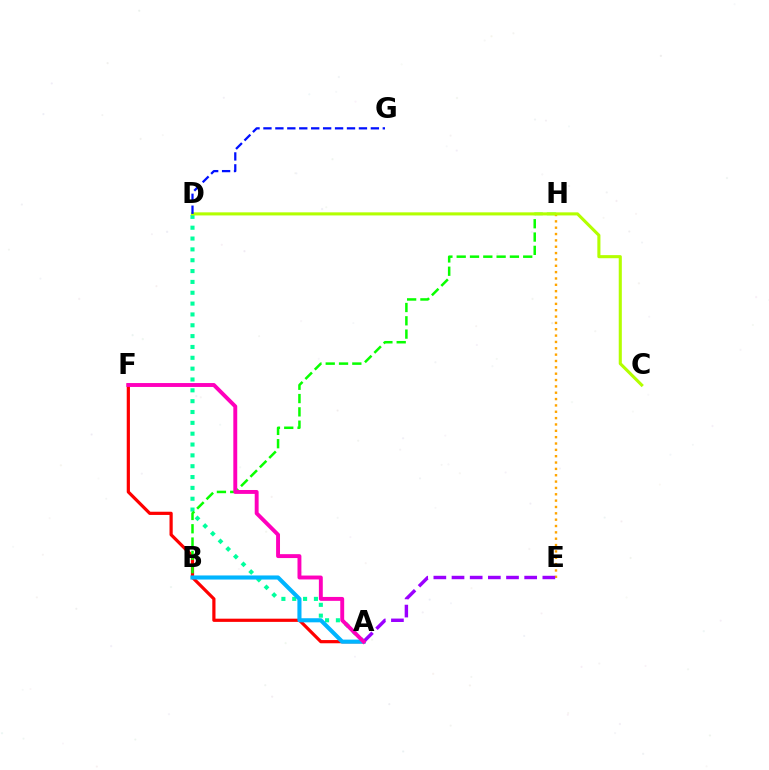{('A', 'D'): [{'color': '#00ff9d', 'line_style': 'dotted', 'thickness': 2.95}], ('A', 'F'): [{'color': '#ff0000', 'line_style': 'solid', 'thickness': 2.31}, {'color': '#ff00bd', 'line_style': 'solid', 'thickness': 2.81}], ('B', 'H'): [{'color': '#08ff00', 'line_style': 'dashed', 'thickness': 1.81}], ('E', 'H'): [{'color': '#ffa500', 'line_style': 'dotted', 'thickness': 1.72}], ('A', 'B'): [{'color': '#00b5ff', 'line_style': 'solid', 'thickness': 2.95}], ('A', 'E'): [{'color': '#9b00ff', 'line_style': 'dashed', 'thickness': 2.47}], ('C', 'D'): [{'color': '#b3ff00', 'line_style': 'solid', 'thickness': 2.23}], ('D', 'G'): [{'color': '#0010ff', 'line_style': 'dashed', 'thickness': 1.62}]}